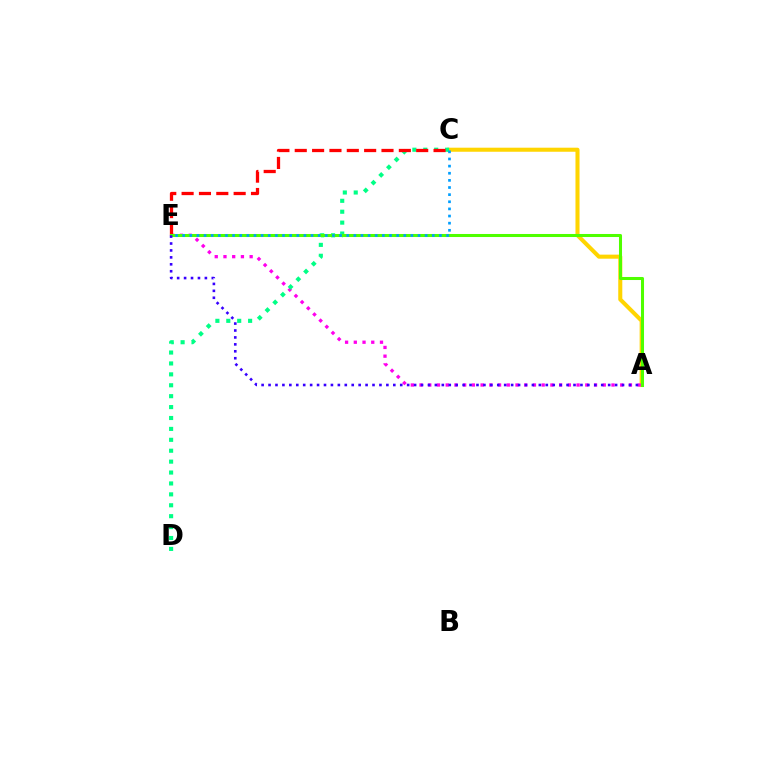{('A', 'C'): [{'color': '#ffd500', 'line_style': 'solid', 'thickness': 2.92}], ('A', 'E'): [{'color': '#ff00ed', 'line_style': 'dotted', 'thickness': 2.37}, {'color': '#4fff00', 'line_style': 'solid', 'thickness': 2.19}, {'color': '#3700ff', 'line_style': 'dotted', 'thickness': 1.88}], ('C', 'D'): [{'color': '#00ff86', 'line_style': 'dotted', 'thickness': 2.96}], ('C', 'E'): [{'color': '#ff0000', 'line_style': 'dashed', 'thickness': 2.36}, {'color': '#009eff', 'line_style': 'dotted', 'thickness': 1.94}]}